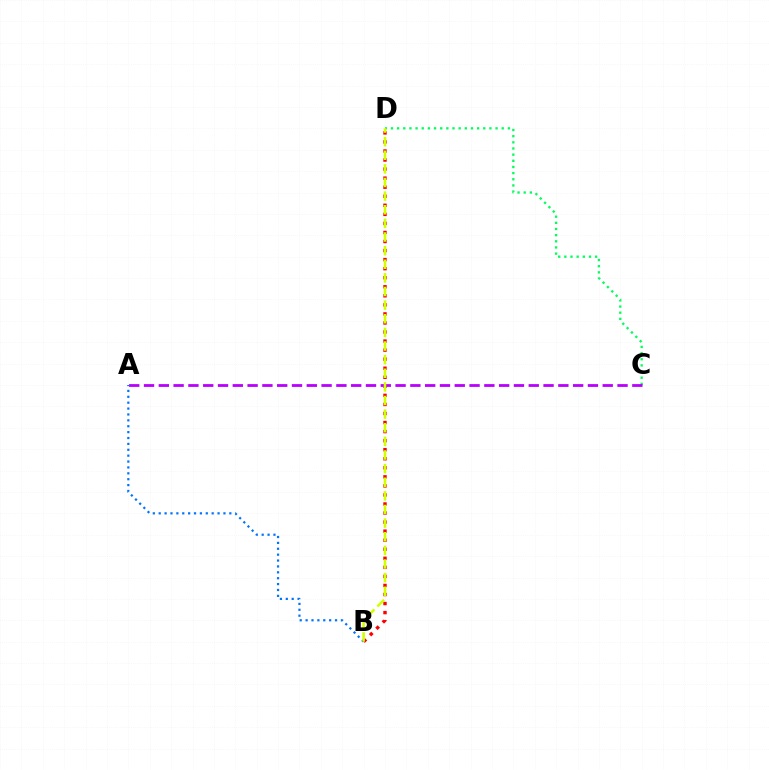{('C', 'D'): [{'color': '#00ff5c', 'line_style': 'dotted', 'thickness': 1.67}], ('B', 'D'): [{'color': '#ff0000', 'line_style': 'dotted', 'thickness': 2.46}, {'color': '#d1ff00', 'line_style': 'dashed', 'thickness': 1.85}], ('A', 'C'): [{'color': '#b900ff', 'line_style': 'dashed', 'thickness': 2.01}], ('A', 'B'): [{'color': '#0074ff', 'line_style': 'dotted', 'thickness': 1.6}]}